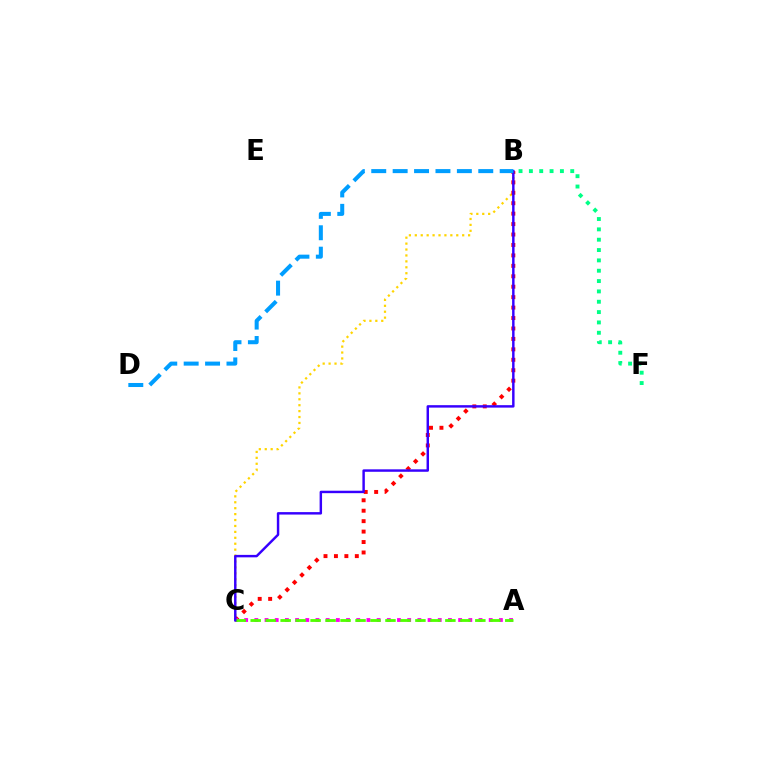{('B', 'C'): [{'color': '#ffd500', 'line_style': 'dotted', 'thickness': 1.61}, {'color': '#ff0000', 'line_style': 'dotted', 'thickness': 2.84}, {'color': '#3700ff', 'line_style': 'solid', 'thickness': 1.76}], ('A', 'C'): [{'color': '#ff00ed', 'line_style': 'dotted', 'thickness': 2.77}, {'color': '#4fff00', 'line_style': 'dashed', 'thickness': 2.03}], ('B', 'F'): [{'color': '#00ff86', 'line_style': 'dotted', 'thickness': 2.81}], ('B', 'D'): [{'color': '#009eff', 'line_style': 'dashed', 'thickness': 2.91}]}